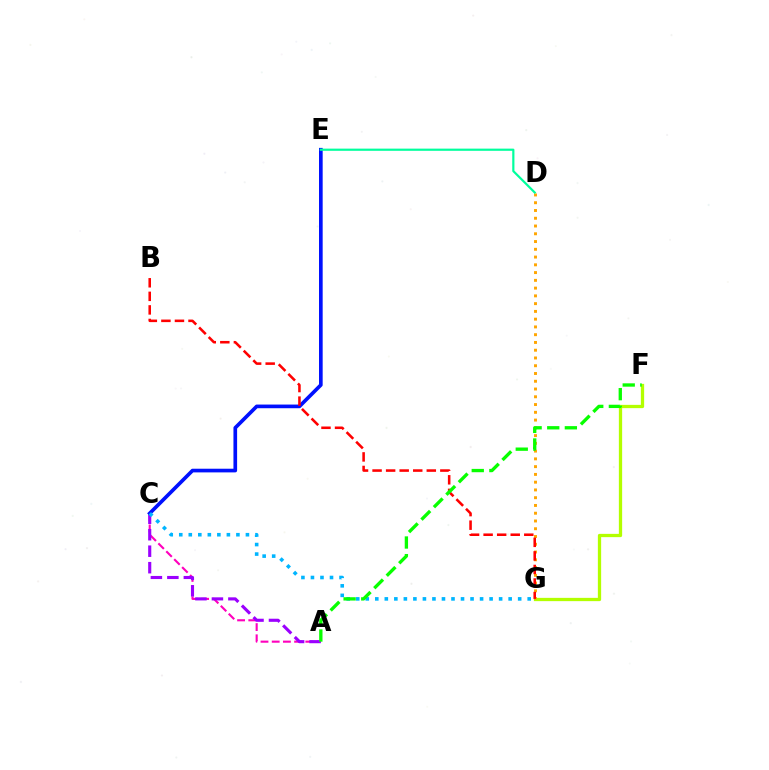{('F', 'G'): [{'color': '#b3ff00', 'line_style': 'solid', 'thickness': 2.36}], ('D', 'G'): [{'color': '#ffa500', 'line_style': 'dotted', 'thickness': 2.11}], ('A', 'C'): [{'color': '#ff00bd', 'line_style': 'dashed', 'thickness': 1.52}, {'color': '#9b00ff', 'line_style': 'dashed', 'thickness': 2.24}], ('C', 'E'): [{'color': '#0010ff', 'line_style': 'solid', 'thickness': 2.64}], ('B', 'G'): [{'color': '#ff0000', 'line_style': 'dashed', 'thickness': 1.84}], ('C', 'G'): [{'color': '#00b5ff', 'line_style': 'dotted', 'thickness': 2.59}], ('D', 'E'): [{'color': '#00ff9d', 'line_style': 'solid', 'thickness': 1.58}], ('A', 'F'): [{'color': '#08ff00', 'line_style': 'dashed', 'thickness': 2.39}]}